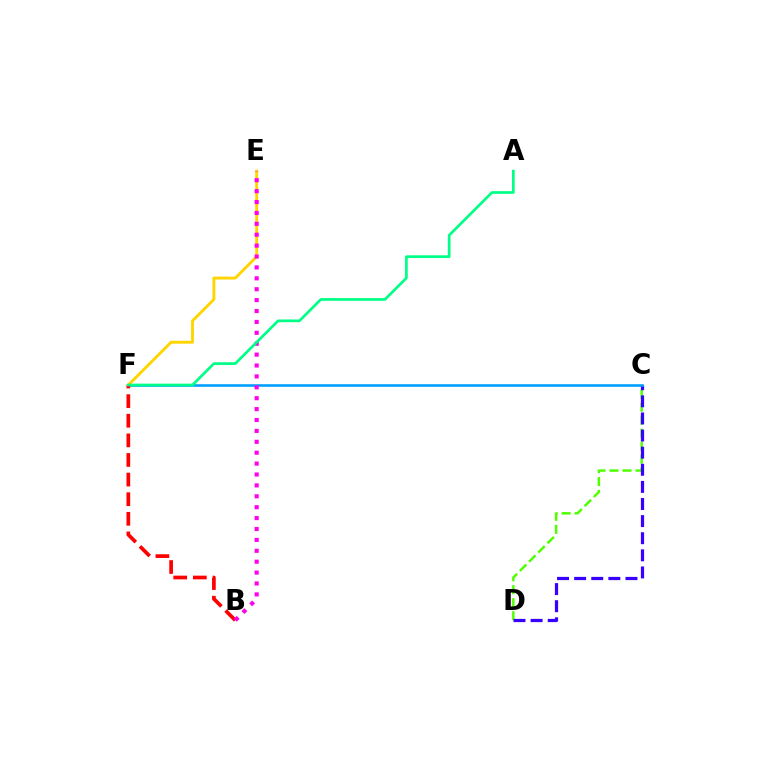{('C', 'D'): [{'color': '#4fff00', 'line_style': 'dashed', 'thickness': 1.77}, {'color': '#3700ff', 'line_style': 'dashed', 'thickness': 2.32}], ('E', 'F'): [{'color': '#ffd500', 'line_style': 'solid', 'thickness': 2.08}], ('C', 'F'): [{'color': '#009eff', 'line_style': 'solid', 'thickness': 1.85}], ('B', 'F'): [{'color': '#ff0000', 'line_style': 'dashed', 'thickness': 2.66}], ('B', 'E'): [{'color': '#ff00ed', 'line_style': 'dotted', 'thickness': 2.96}], ('A', 'F'): [{'color': '#00ff86', 'line_style': 'solid', 'thickness': 1.94}]}